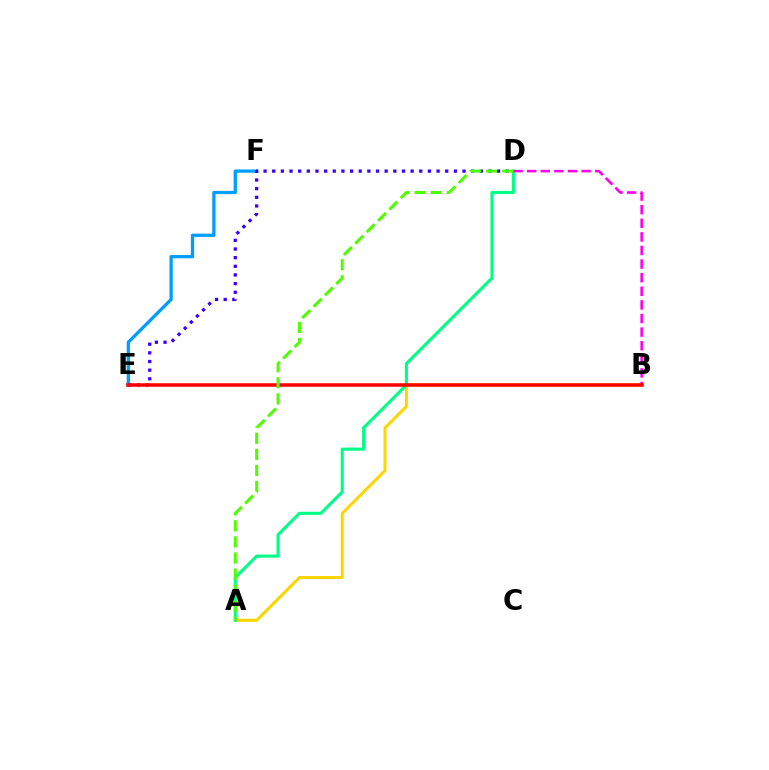{('A', 'B'): [{'color': '#ffd500', 'line_style': 'solid', 'thickness': 2.17}], ('A', 'D'): [{'color': '#00ff86', 'line_style': 'solid', 'thickness': 2.23}, {'color': '#4fff00', 'line_style': 'dashed', 'thickness': 2.18}], ('B', 'D'): [{'color': '#ff00ed', 'line_style': 'dashed', 'thickness': 1.85}], ('E', 'F'): [{'color': '#009eff', 'line_style': 'solid', 'thickness': 2.36}], ('D', 'E'): [{'color': '#3700ff', 'line_style': 'dotted', 'thickness': 2.35}], ('B', 'E'): [{'color': '#ff0000', 'line_style': 'solid', 'thickness': 2.53}]}